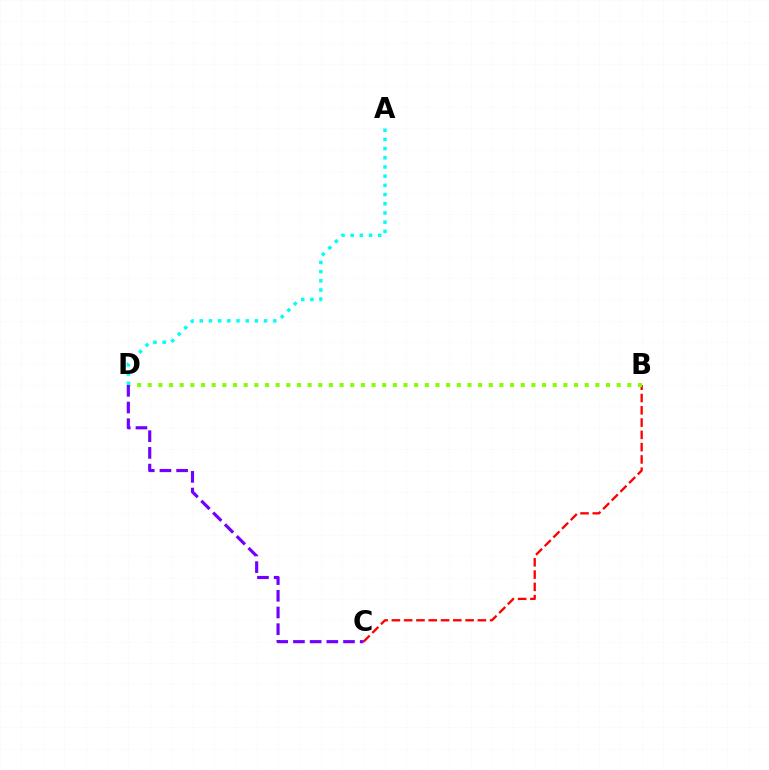{('B', 'C'): [{'color': '#ff0000', 'line_style': 'dashed', 'thickness': 1.67}], ('B', 'D'): [{'color': '#84ff00', 'line_style': 'dotted', 'thickness': 2.9}], ('C', 'D'): [{'color': '#7200ff', 'line_style': 'dashed', 'thickness': 2.27}], ('A', 'D'): [{'color': '#00fff6', 'line_style': 'dotted', 'thickness': 2.5}]}